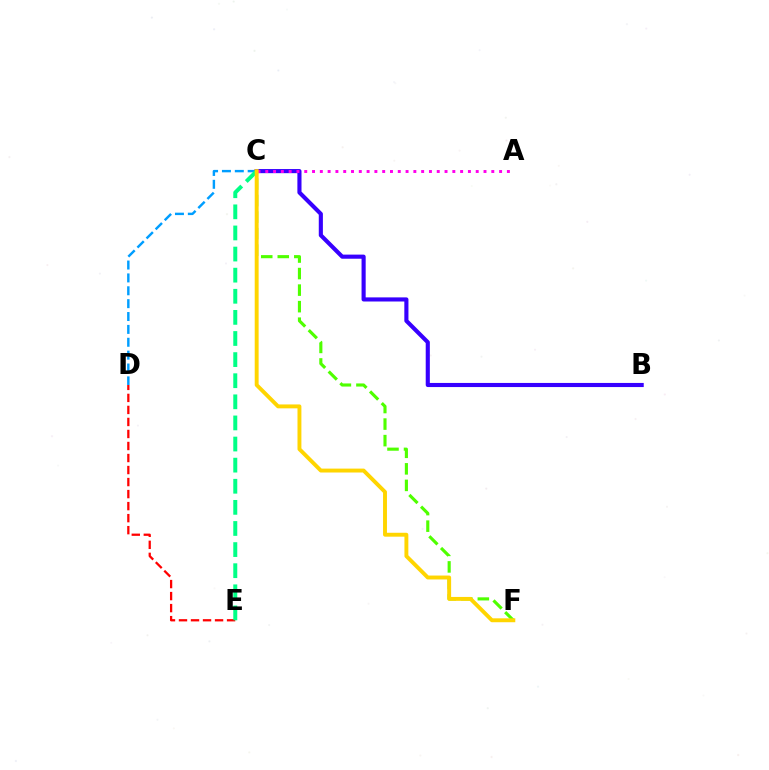{('C', 'F'): [{'color': '#4fff00', 'line_style': 'dashed', 'thickness': 2.25}, {'color': '#ffd500', 'line_style': 'solid', 'thickness': 2.81}], ('C', 'D'): [{'color': '#009eff', 'line_style': 'dashed', 'thickness': 1.75}], ('B', 'C'): [{'color': '#3700ff', 'line_style': 'solid', 'thickness': 2.97}], ('D', 'E'): [{'color': '#ff0000', 'line_style': 'dashed', 'thickness': 1.63}], ('A', 'C'): [{'color': '#ff00ed', 'line_style': 'dotted', 'thickness': 2.12}], ('C', 'E'): [{'color': '#00ff86', 'line_style': 'dashed', 'thickness': 2.87}]}